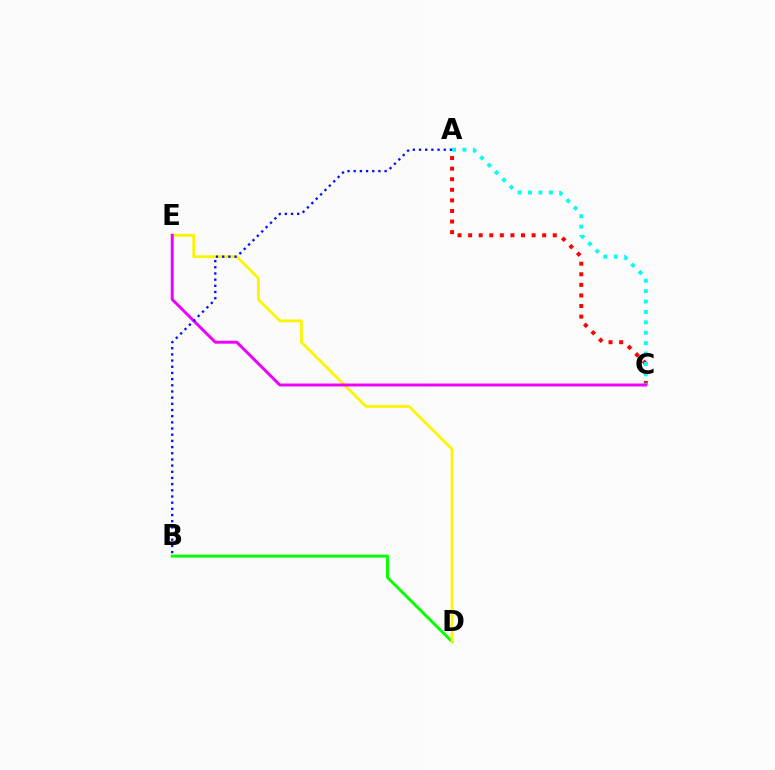{('B', 'D'): [{'color': '#08ff00', 'line_style': 'solid', 'thickness': 2.12}], ('A', 'C'): [{'color': '#ff0000', 'line_style': 'dotted', 'thickness': 2.88}, {'color': '#00fff6', 'line_style': 'dotted', 'thickness': 2.83}], ('D', 'E'): [{'color': '#fcf500', 'line_style': 'solid', 'thickness': 2.01}], ('C', 'E'): [{'color': '#ee00ff', 'line_style': 'solid', 'thickness': 2.13}], ('A', 'B'): [{'color': '#0010ff', 'line_style': 'dotted', 'thickness': 1.68}]}